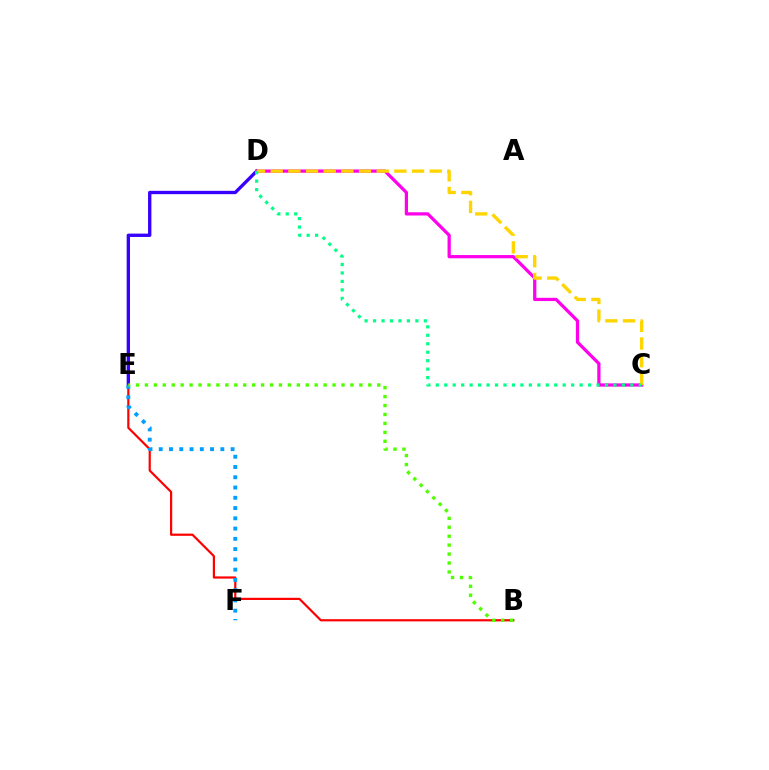{('D', 'E'): [{'color': '#3700ff', 'line_style': 'solid', 'thickness': 2.4}], ('B', 'E'): [{'color': '#ff0000', 'line_style': 'solid', 'thickness': 1.58}, {'color': '#4fff00', 'line_style': 'dotted', 'thickness': 2.43}], ('E', 'F'): [{'color': '#009eff', 'line_style': 'dotted', 'thickness': 2.79}], ('C', 'D'): [{'color': '#ff00ed', 'line_style': 'solid', 'thickness': 2.33}, {'color': '#ffd500', 'line_style': 'dashed', 'thickness': 2.4}, {'color': '#00ff86', 'line_style': 'dotted', 'thickness': 2.3}]}